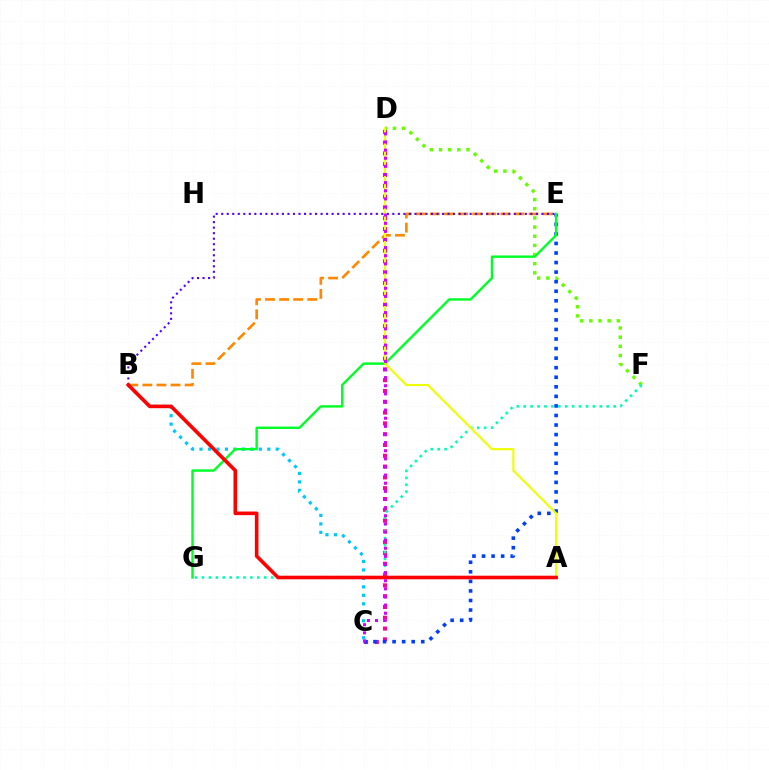{('C', 'D'): [{'color': '#ff00a0', 'line_style': 'dotted', 'thickness': 2.93}, {'color': '#d600ff', 'line_style': 'dotted', 'thickness': 2.21}], ('D', 'F'): [{'color': '#66ff00', 'line_style': 'dotted', 'thickness': 2.49}], ('B', 'E'): [{'color': '#ff8800', 'line_style': 'dashed', 'thickness': 1.91}, {'color': '#4f00ff', 'line_style': 'dotted', 'thickness': 1.5}], ('C', 'E'): [{'color': '#003fff', 'line_style': 'dotted', 'thickness': 2.6}], ('B', 'C'): [{'color': '#00c7ff', 'line_style': 'dotted', 'thickness': 2.3}], ('F', 'G'): [{'color': '#00ffaf', 'line_style': 'dotted', 'thickness': 1.88}], ('E', 'G'): [{'color': '#00ff27', 'line_style': 'solid', 'thickness': 1.73}], ('A', 'D'): [{'color': '#eeff00', 'line_style': 'solid', 'thickness': 1.52}], ('A', 'B'): [{'color': '#ff0000', 'line_style': 'solid', 'thickness': 2.6}]}